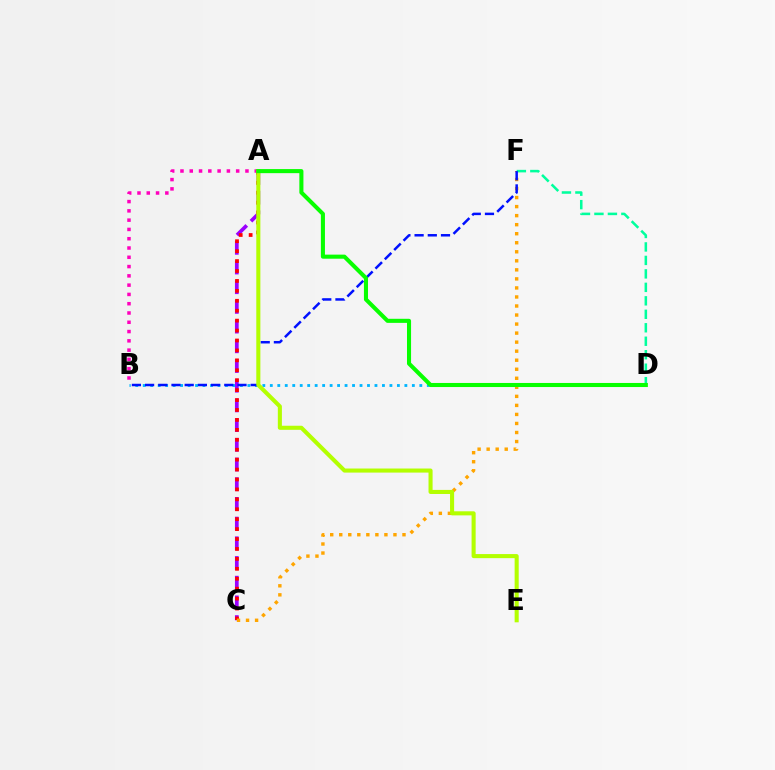{('B', 'D'): [{'color': '#00b5ff', 'line_style': 'dotted', 'thickness': 2.03}], ('A', 'C'): [{'color': '#9b00ff', 'line_style': 'dashed', 'thickness': 2.68}, {'color': '#ff0000', 'line_style': 'dotted', 'thickness': 2.7}], ('C', 'F'): [{'color': '#ffa500', 'line_style': 'dotted', 'thickness': 2.46}], ('D', 'F'): [{'color': '#00ff9d', 'line_style': 'dashed', 'thickness': 1.83}], ('B', 'F'): [{'color': '#0010ff', 'line_style': 'dashed', 'thickness': 1.79}], ('A', 'B'): [{'color': '#ff00bd', 'line_style': 'dotted', 'thickness': 2.52}], ('A', 'E'): [{'color': '#b3ff00', 'line_style': 'solid', 'thickness': 2.93}], ('A', 'D'): [{'color': '#08ff00', 'line_style': 'solid', 'thickness': 2.93}]}